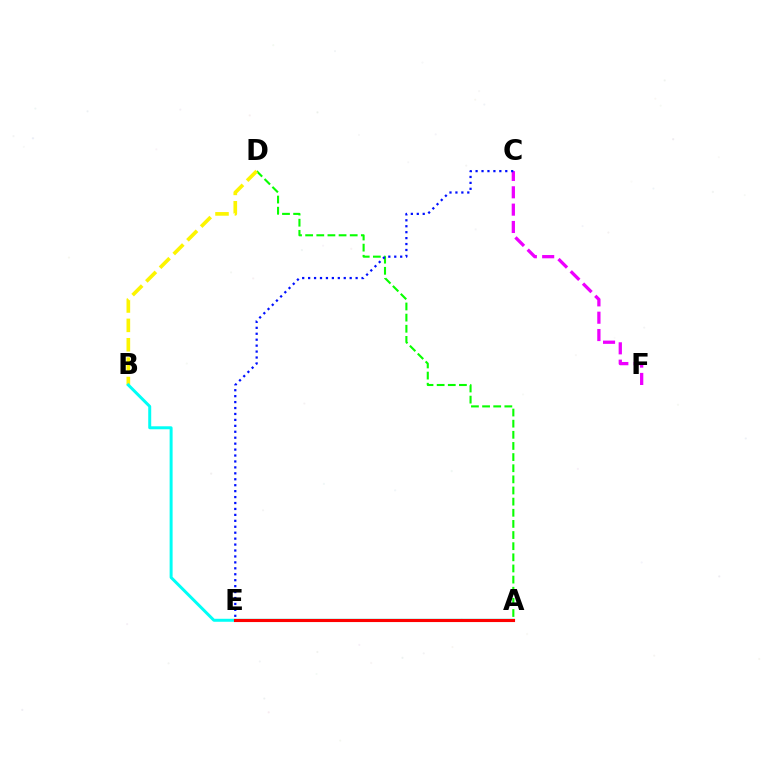{('A', 'D'): [{'color': '#08ff00', 'line_style': 'dashed', 'thickness': 1.51}], ('B', 'D'): [{'color': '#fcf500', 'line_style': 'dashed', 'thickness': 2.63}], ('A', 'B'): [{'color': '#00fff6', 'line_style': 'solid', 'thickness': 2.15}], ('A', 'E'): [{'color': '#ff0000', 'line_style': 'solid', 'thickness': 2.24}], ('C', 'F'): [{'color': '#ee00ff', 'line_style': 'dashed', 'thickness': 2.36}], ('C', 'E'): [{'color': '#0010ff', 'line_style': 'dotted', 'thickness': 1.61}]}